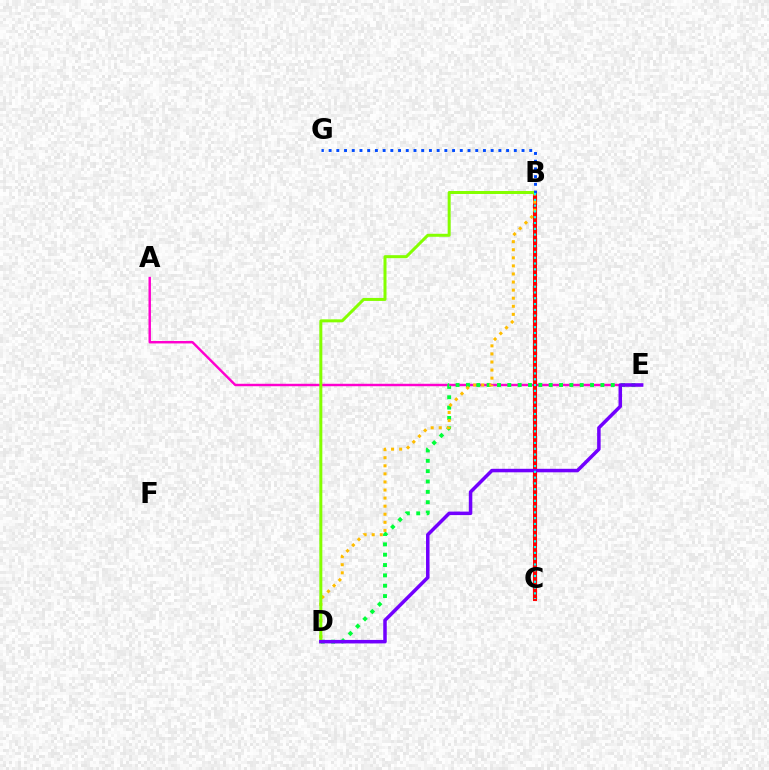{('A', 'E'): [{'color': '#ff00cf', 'line_style': 'solid', 'thickness': 1.76}], ('B', 'C'): [{'color': '#ff0000', 'line_style': 'solid', 'thickness': 2.95}, {'color': '#00fff6', 'line_style': 'dotted', 'thickness': 1.57}], ('D', 'E'): [{'color': '#00ff39', 'line_style': 'dotted', 'thickness': 2.81}, {'color': '#7200ff', 'line_style': 'solid', 'thickness': 2.53}], ('B', 'D'): [{'color': '#ffbd00', 'line_style': 'dotted', 'thickness': 2.19}, {'color': '#84ff00', 'line_style': 'solid', 'thickness': 2.16}], ('B', 'G'): [{'color': '#004bff', 'line_style': 'dotted', 'thickness': 2.1}]}